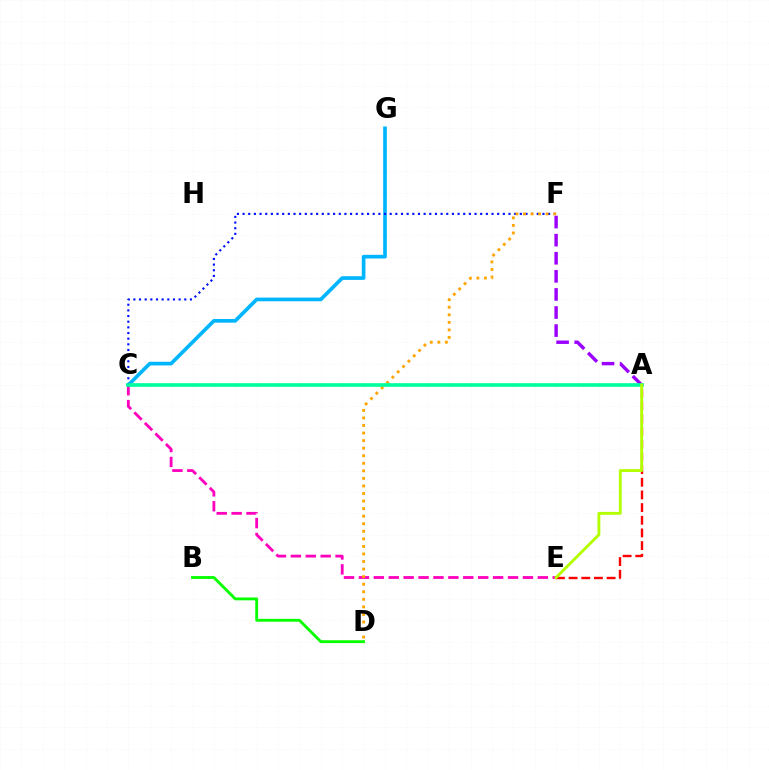{('C', 'G'): [{'color': '#00b5ff', 'line_style': 'solid', 'thickness': 2.65}], ('C', 'E'): [{'color': '#ff00bd', 'line_style': 'dashed', 'thickness': 2.03}], ('C', 'F'): [{'color': '#0010ff', 'line_style': 'dotted', 'thickness': 1.54}], ('B', 'D'): [{'color': '#08ff00', 'line_style': 'solid', 'thickness': 2.06}], ('D', 'F'): [{'color': '#ffa500', 'line_style': 'dotted', 'thickness': 2.05}], ('A', 'F'): [{'color': '#9b00ff', 'line_style': 'dashed', 'thickness': 2.46}], ('A', 'C'): [{'color': '#00ff9d', 'line_style': 'solid', 'thickness': 2.64}], ('A', 'E'): [{'color': '#ff0000', 'line_style': 'dashed', 'thickness': 1.72}, {'color': '#b3ff00', 'line_style': 'solid', 'thickness': 2.06}]}